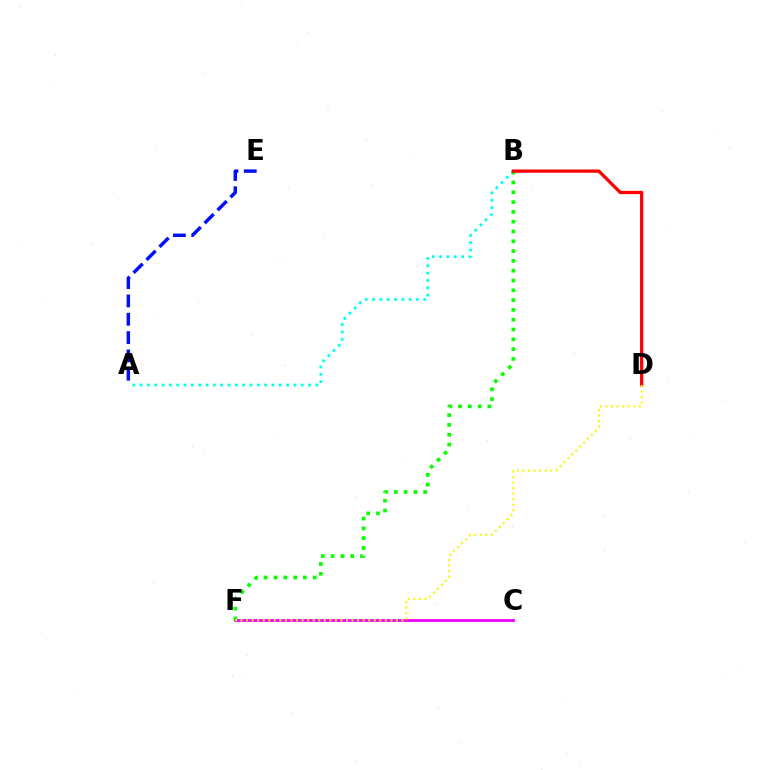{('A', 'B'): [{'color': '#00fff6', 'line_style': 'dotted', 'thickness': 1.99}], ('C', 'F'): [{'color': '#ee00ff', 'line_style': 'solid', 'thickness': 2.02}], ('B', 'F'): [{'color': '#08ff00', 'line_style': 'dotted', 'thickness': 2.66}], ('A', 'E'): [{'color': '#0010ff', 'line_style': 'dashed', 'thickness': 2.49}], ('B', 'D'): [{'color': '#ff0000', 'line_style': 'solid', 'thickness': 2.35}], ('D', 'F'): [{'color': '#fcf500', 'line_style': 'dotted', 'thickness': 1.51}]}